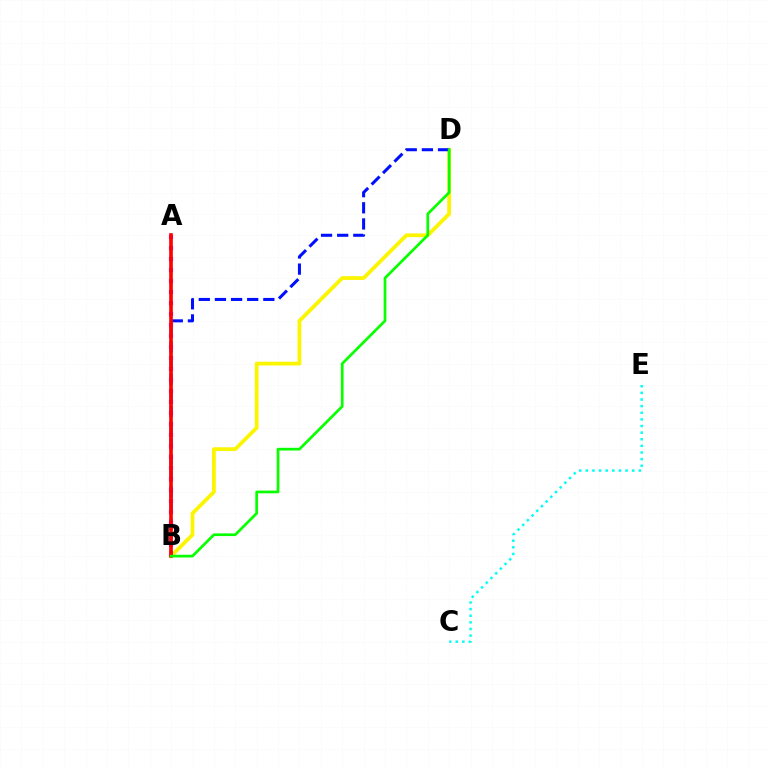{('B', 'D'): [{'color': '#fcf500', 'line_style': 'solid', 'thickness': 2.71}, {'color': '#0010ff', 'line_style': 'dashed', 'thickness': 2.19}, {'color': '#08ff00', 'line_style': 'solid', 'thickness': 1.95}], ('A', 'B'): [{'color': '#ee00ff', 'line_style': 'dotted', 'thickness': 2.99}, {'color': '#ff0000', 'line_style': 'solid', 'thickness': 2.63}], ('C', 'E'): [{'color': '#00fff6', 'line_style': 'dotted', 'thickness': 1.8}]}